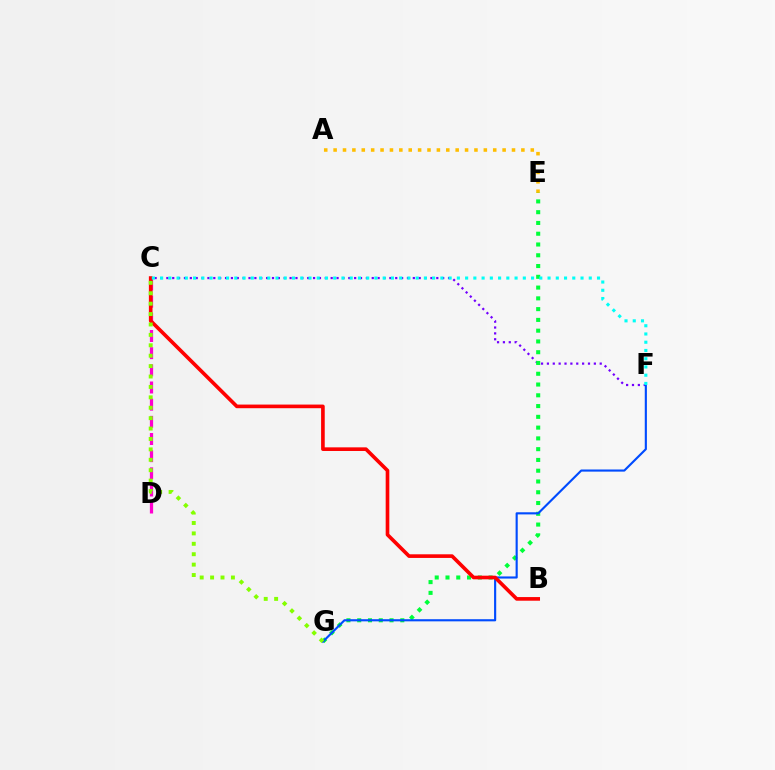{('A', 'E'): [{'color': '#ffbd00', 'line_style': 'dotted', 'thickness': 2.55}], ('C', 'D'): [{'color': '#ff00cf', 'line_style': 'dashed', 'thickness': 2.33}], ('C', 'F'): [{'color': '#7200ff', 'line_style': 'dotted', 'thickness': 1.59}, {'color': '#00fff6', 'line_style': 'dotted', 'thickness': 2.24}], ('E', 'G'): [{'color': '#00ff39', 'line_style': 'dotted', 'thickness': 2.93}], ('F', 'G'): [{'color': '#004bff', 'line_style': 'solid', 'thickness': 1.54}], ('B', 'C'): [{'color': '#ff0000', 'line_style': 'solid', 'thickness': 2.62}], ('C', 'G'): [{'color': '#84ff00', 'line_style': 'dotted', 'thickness': 2.83}]}